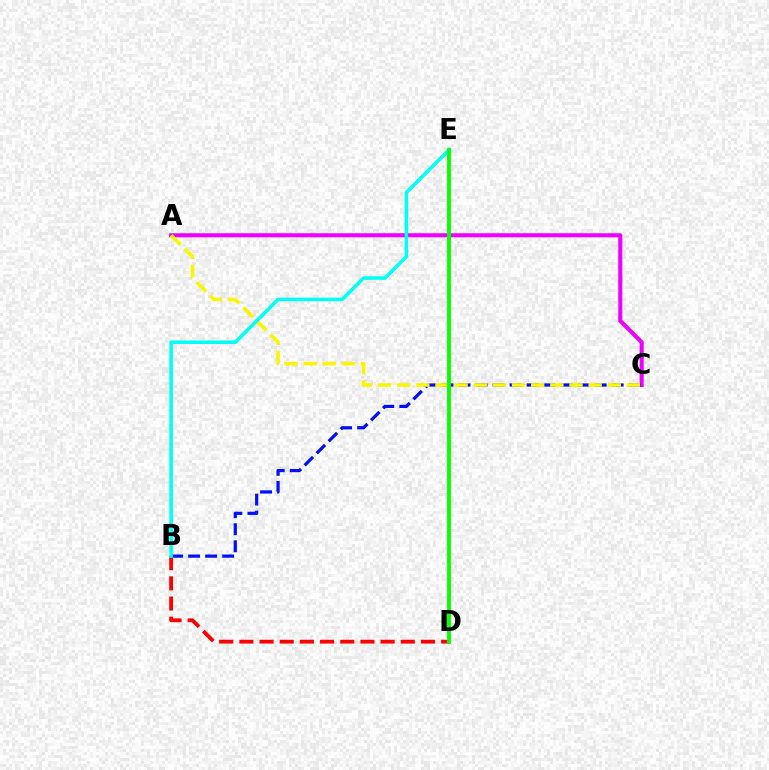{('B', 'D'): [{'color': '#ff0000', 'line_style': 'dashed', 'thickness': 2.74}], ('A', 'C'): [{'color': '#ee00ff', 'line_style': 'solid', 'thickness': 2.93}, {'color': '#fcf500', 'line_style': 'dashed', 'thickness': 2.6}], ('B', 'C'): [{'color': '#0010ff', 'line_style': 'dashed', 'thickness': 2.31}], ('B', 'E'): [{'color': '#00fff6', 'line_style': 'solid', 'thickness': 2.55}], ('D', 'E'): [{'color': '#08ff00', 'line_style': 'solid', 'thickness': 2.78}]}